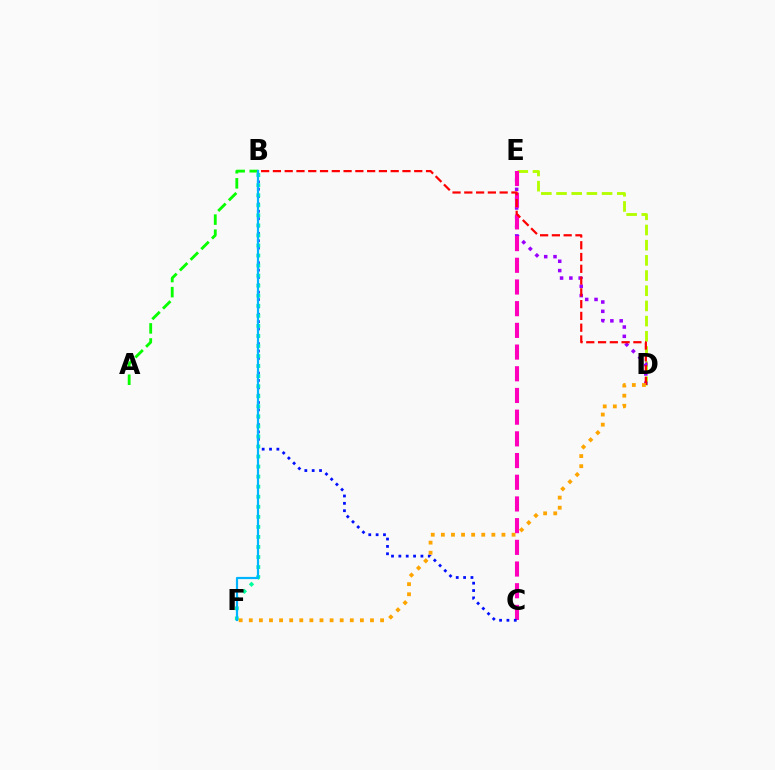{('A', 'B'): [{'color': '#08ff00', 'line_style': 'dashed', 'thickness': 2.05}], ('D', 'E'): [{'color': '#b3ff00', 'line_style': 'dashed', 'thickness': 2.06}, {'color': '#9b00ff', 'line_style': 'dotted', 'thickness': 2.53}], ('C', 'E'): [{'color': '#ff00bd', 'line_style': 'dashed', 'thickness': 2.95}], ('B', 'C'): [{'color': '#0010ff', 'line_style': 'dotted', 'thickness': 2.0}], ('B', 'F'): [{'color': '#00ff9d', 'line_style': 'dotted', 'thickness': 2.73}, {'color': '#00b5ff', 'line_style': 'solid', 'thickness': 1.58}], ('B', 'D'): [{'color': '#ff0000', 'line_style': 'dashed', 'thickness': 1.6}], ('D', 'F'): [{'color': '#ffa500', 'line_style': 'dotted', 'thickness': 2.74}]}